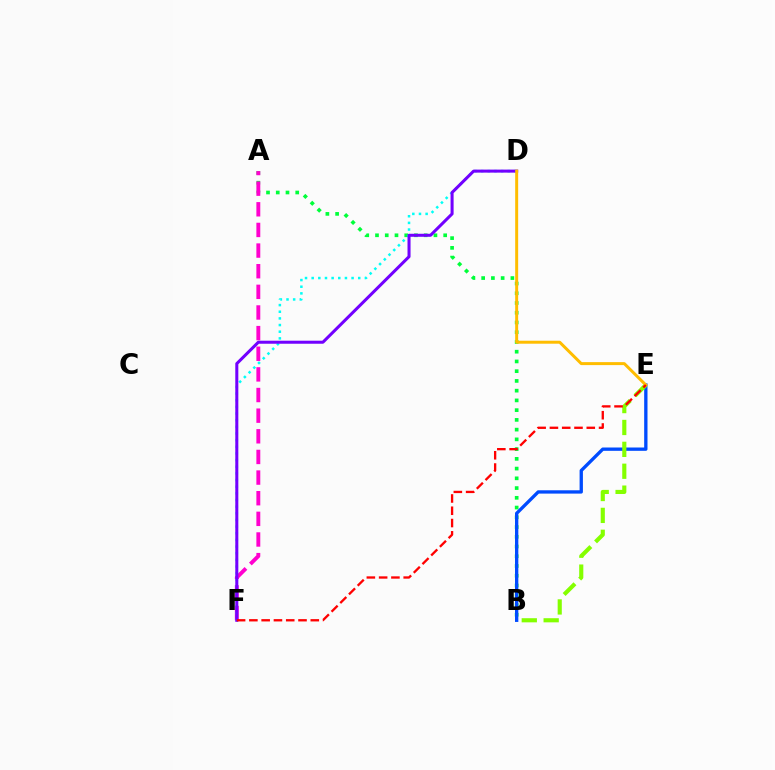{('A', 'B'): [{'color': '#00ff39', 'line_style': 'dotted', 'thickness': 2.65}], ('B', 'E'): [{'color': '#004bff', 'line_style': 'solid', 'thickness': 2.39}, {'color': '#84ff00', 'line_style': 'dashed', 'thickness': 2.97}], ('A', 'F'): [{'color': '#ff00cf', 'line_style': 'dashed', 'thickness': 2.8}], ('D', 'F'): [{'color': '#00fff6', 'line_style': 'dotted', 'thickness': 1.81}, {'color': '#7200ff', 'line_style': 'solid', 'thickness': 2.19}], ('D', 'E'): [{'color': '#ffbd00', 'line_style': 'solid', 'thickness': 2.15}], ('E', 'F'): [{'color': '#ff0000', 'line_style': 'dashed', 'thickness': 1.67}]}